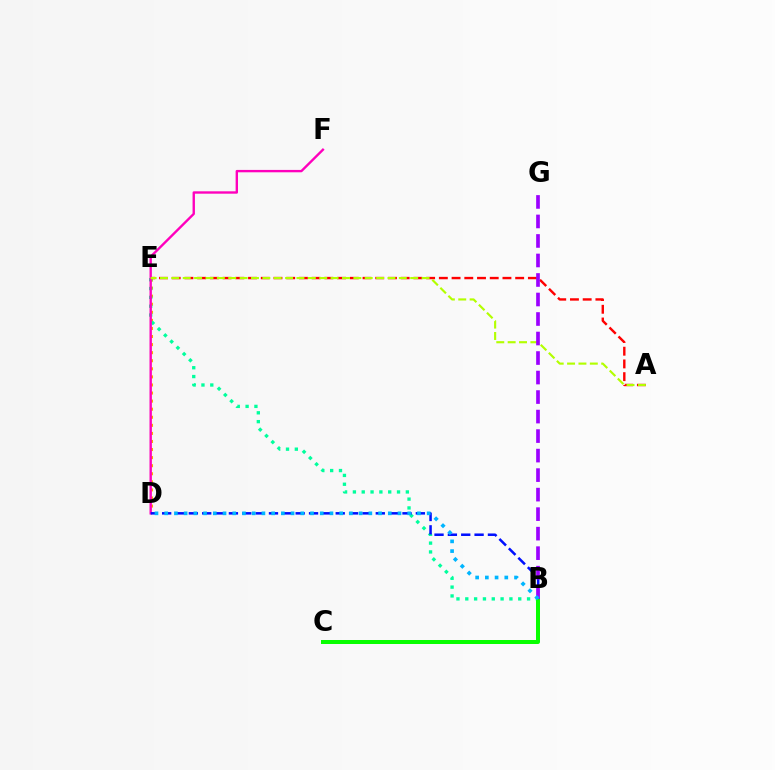{('A', 'E'): [{'color': '#ff0000', 'line_style': 'dashed', 'thickness': 1.73}, {'color': '#b3ff00', 'line_style': 'dashed', 'thickness': 1.55}], ('D', 'E'): [{'color': '#ffa500', 'line_style': 'dotted', 'thickness': 2.19}], ('B', 'E'): [{'color': '#00ff9d', 'line_style': 'dotted', 'thickness': 2.4}], ('D', 'F'): [{'color': '#ff00bd', 'line_style': 'solid', 'thickness': 1.71}], ('B', 'C'): [{'color': '#08ff00', 'line_style': 'solid', 'thickness': 2.87}], ('B', 'D'): [{'color': '#0010ff', 'line_style': 'dashed', 'thickness': 1.81}, {'color': '#00b5ff', 'line_style': 'dotted', 'thickness': 2.64}], ('B', 'G'): [{'color': '#9b00ff', 'line_style': 'dashed', 'thickness': 2.65}]}